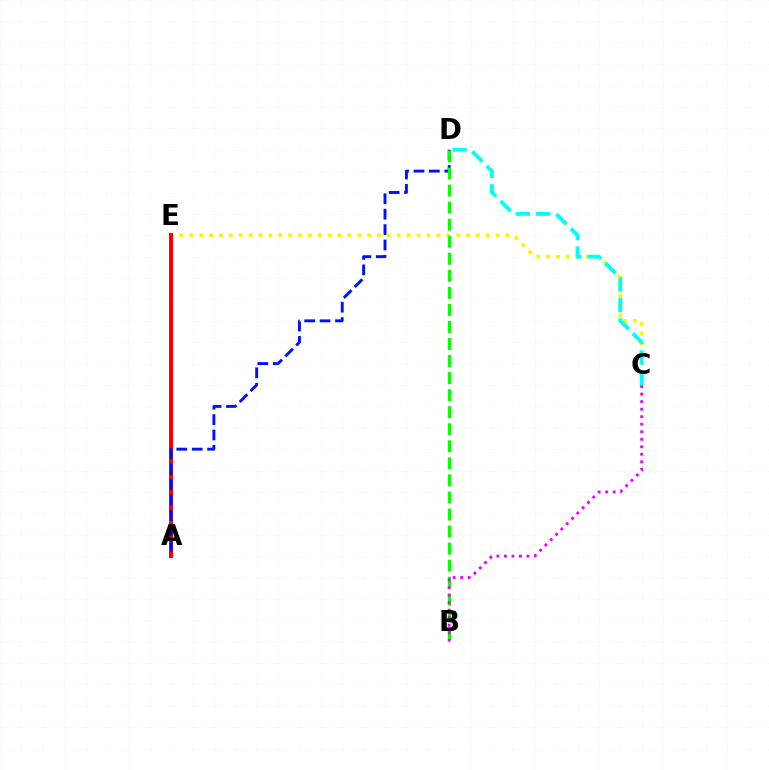{('C', 'E'): [{'color': '#fcf500', 'line_style': 'dotted', 'thickness': 2.69}], ('A', 'E'): [{'color': '#ff0000', 'line_style': 'solid', 'thickness': 2.88}], ('A', 'D'): [{'color': '#0010ff', 'line_style': 'dashed', 'thickness': 2.09}], ('C', 'D'): [{'color': '#00fff6', 'line_style': 'dashed', 'thickness': 2.78}], ('B', 'D'): [{'color': '#08ff00', 'line_style': 'dashed', 'thickness': 2.32}], ('B', 'C'): [{'color': '#ee00ff', 'line_style': 'dotted', 'thickness': 2.04}]}